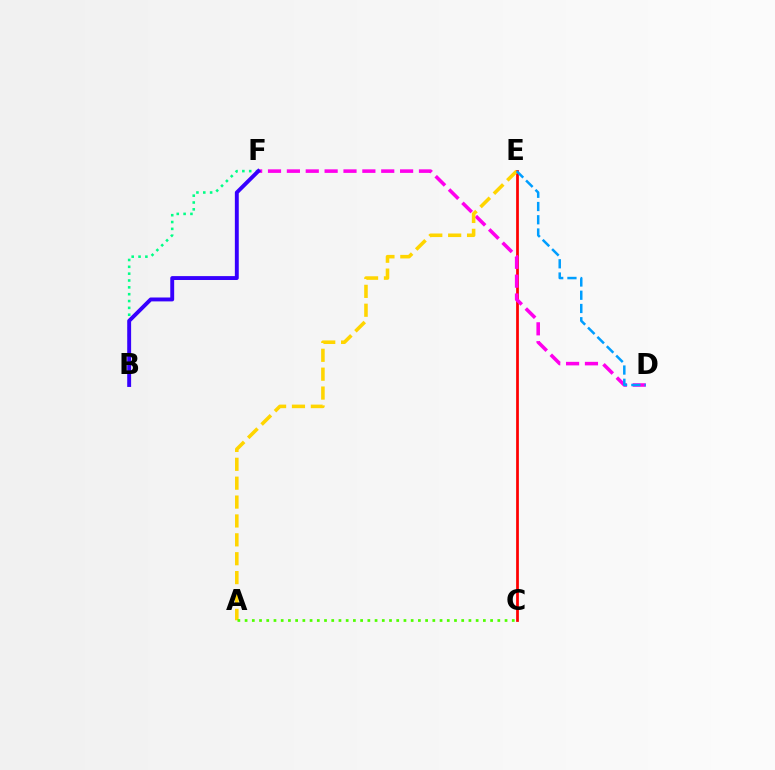{('C', 'E'): [{'color': '#ff0000', 'line_style': 'solid', 'thickness': 1.98}], ('B', 'F'): [{'color': '#00ff86', 'line_style': 'dotted', 'thickness': 1.86}, {'color': '#3700ff', 'line_style': 'solid', 'thickness': 2.81}], ('D', 'F'): [{'color': '#ff00ed', 'line_style': 'dashed', 'thickness': 2.56}], ('A', 'E'): [{'color': '#ffd500', 'line_style': 'dashed', 'thickness': 2.57}], ('A', 'C'): [{'color': '#4fff00', 'line_style': 'dotted', 'thickness': 1.96}], ('D', 'E'): [{'color': '#009eff', 'line_style': 'dashed', 'thickness': 1.8}]}